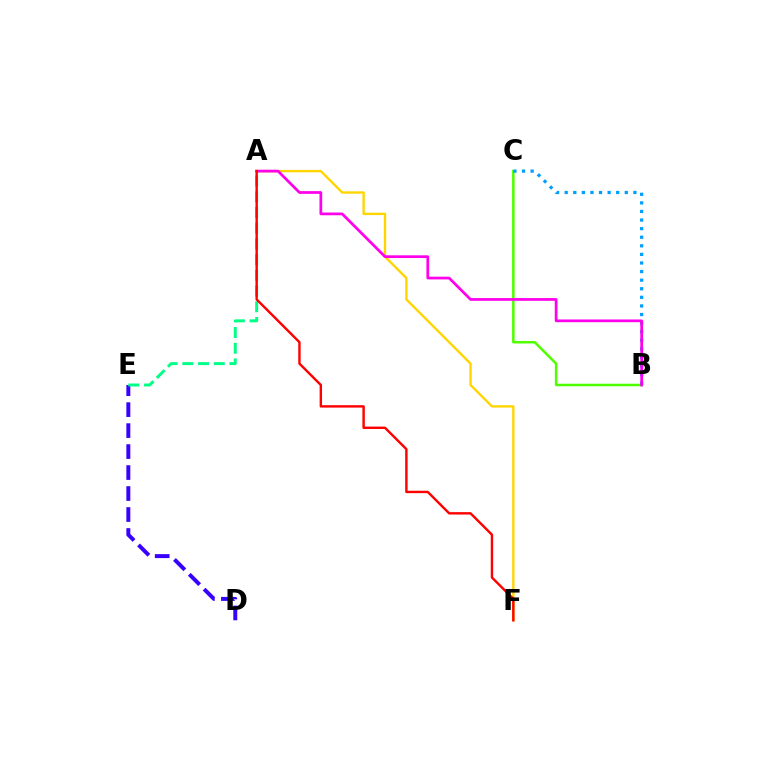{('A', 'F'): [{'color': '#ffd500', 'line_style': 'solid', 'thickness': 1.71}, {'color': '#ff0000', 'line_style': 'solid', 'thickness': 1.73}], ('D', 'E'): [{'color': '#3700ff', 'line_style': 'dashed', 'thickness': 2.85}], ('A', 'E'): [{'color': '#00ff86', 'line_style': 'dashed', 'thickness': 2.13}], ('B', 'C'): [{'color': '#4fff00', 'line_style': 'solid', 'thickness': 1.82}, {'color': '#009eff', 'line_style': 'dotted', 'thickness': 2.33}], ('A', 'B'): [{'color': '#ff00ed', 'line_style': 'solid', 'thickness': 1.97}]}